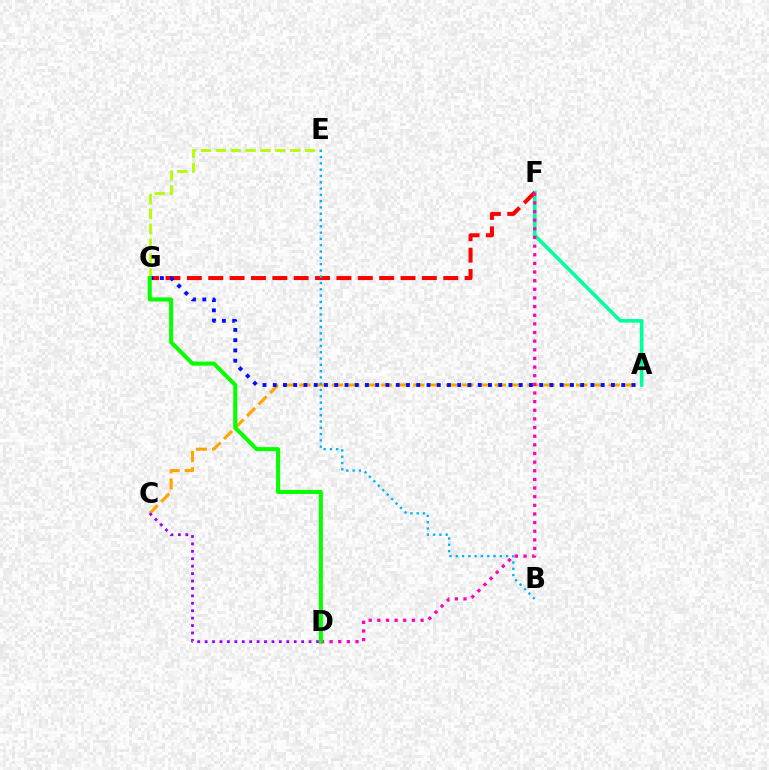{('A', 'C'): [{'color': '#ffa500', 'line_style': 'dashed', 'thickness': 2.21}], ('A', 'F'): [{'color': '#00ff9d', 'line_style': 'solid', 'thickness': 2.6}], ('E', 'G'): [{'color': '#b3ff00', 'line_style': 'dashed', 'thickness': 2.02}], ('F', 'G'): [{'color': '#ff0000', 'line_style': 'dashed', 'thickness': 2.9}], ('B', 'E'): [{'color': '#00b5ff', 'line_style': 'dotted', 'thickness': 1.71}], ('D', 'F'): [{'color': '#ff00bd', 'line_style': 'dotted', 'thickness': 2.35}], ('A', 'G'): [{'color': '#0010ff', 'line_style': 'dotted', 'thickness': 2.78}], ('C', 'D'): [{'color': '#9b00ff', 'line_style': 'dotted', 'thickness': 2.02}], ('D', 'G'): [{'color': '#08ff00', 'line_style': 'solid', 'thickness': 2.93}]}